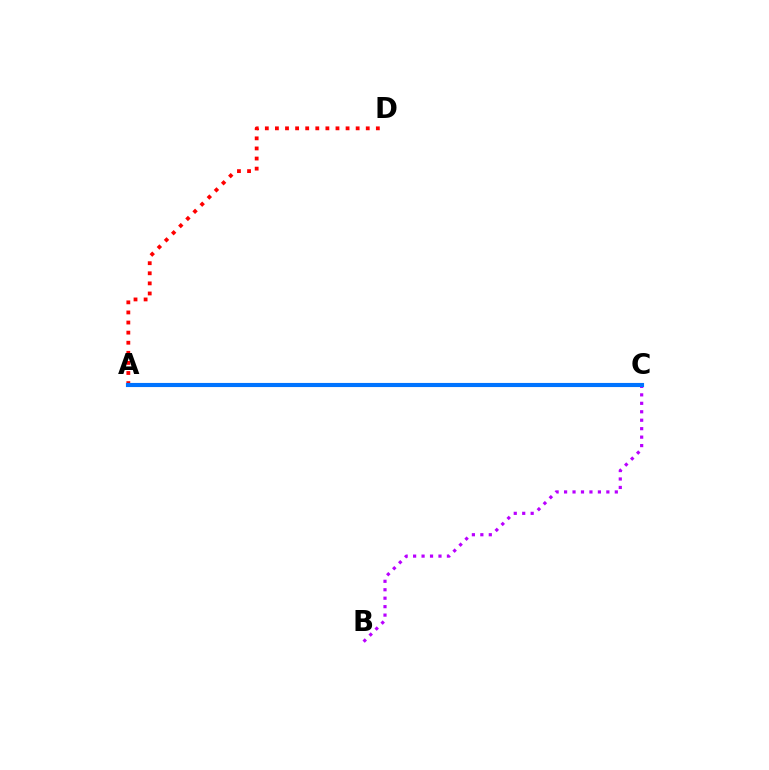{('A', 'D'): [{'color': '#ff0000', 'line_style': 'dotted', 'thickness': 2.74}], ('A', 'C'): [{'color': '#d1ff00', 'line_style': 'dotted', 'thickness': 1.8}, {'color': '#00ff5c', 'line_style': 'dashed', 'thickness': 2.87}, {'color': '#0074ff', 'line_style': 'solid', 'thickness': 2.97}], ('B', 'C'): [{'color': '#b900ff', 'line_style': 'dotted', 'thickness': 2.3}]}